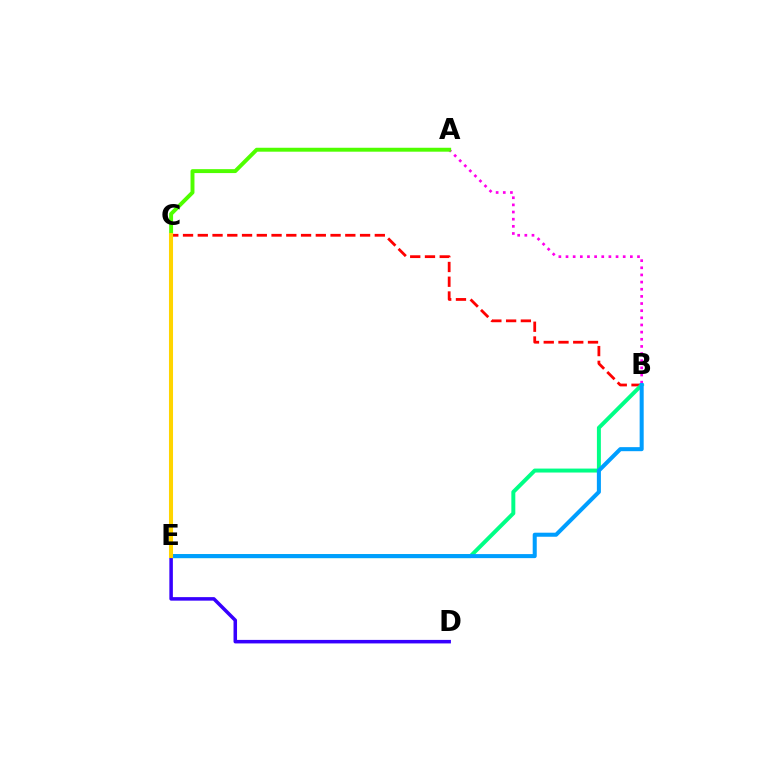{('B', 'C'): [{'color': '#ff0000', 'line_style': 'dashed', 'thickness': 2.0}], ('B', 'E'): [{'color': '#00ff86', 'line_style': 'solid', 'thickness': 2.85}, {'color': '#009eff', 'line_style': 'solid', 'thickness': 2.91}], ('A', 'B'): [{'color': '#ff00ed', 'line_style': 'dotted', 'thickness': 1.94}], ('D', 'E'): [{'color': '#3700ff', 'line_style': 'solid', 'thickness': 2.53}], ('A', 'C'): [{'color': '#4fff00', 'line_style': 'solid', 'thickness': 2.83}], ('C', 'E'): [{'color': '#ffd500', 'line_style': 'solid', 'thickness': 2.92}]}